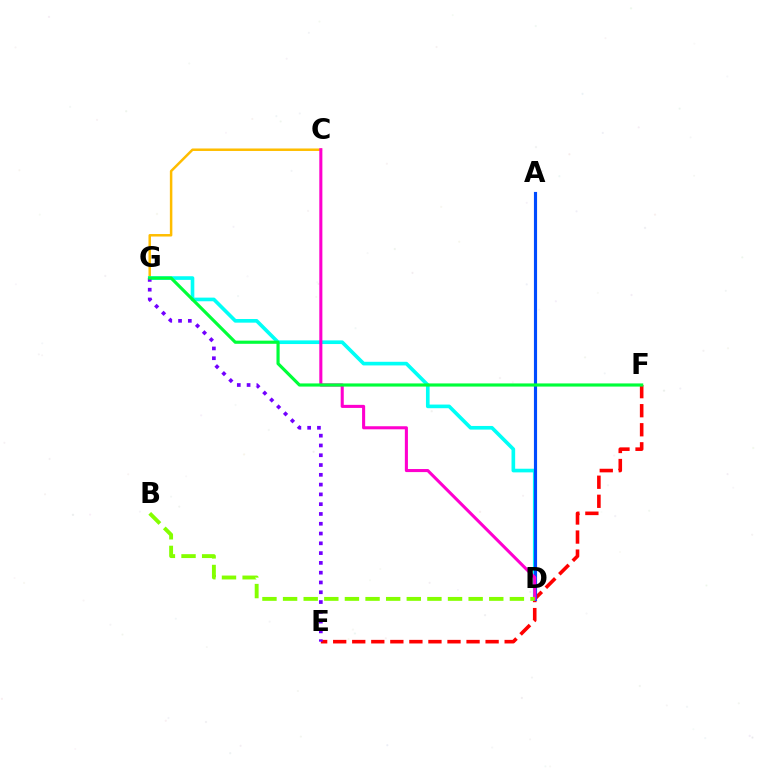{('E', 'F'): [{'color': '#ff0000', 'line_style': 'dashed', 'thickness': 2.59}], ('C', 'G'): [{'color': '#ffbd00', 'line_style': 'solid', 'thickness': 1.79}], ('D', 'G'): [{'color': '#00fff6', 'line_style': 'solid', 'thickness': 2.62}], ('A', 'D'): [{'color': '#004bff', 'line_style': 'solid', 'thickness': 2.26}], ('C', 'D'): [{'color': '#ff00cf', 'line_style': 'solid', 'thickness': 2.21}], ('E', 'G'): [{'color': '#7200ff', 'line_style': 'dotted', 'thickness': 2.66}], ('F', 'G'): [{'color': '#00ff39', 'line_style': 'solid', 'thickness': 2.27}], ('B', 'D'): [{'color': '#84ff00', 'line_style': 'dashed', 'thickness': 2.8}]}